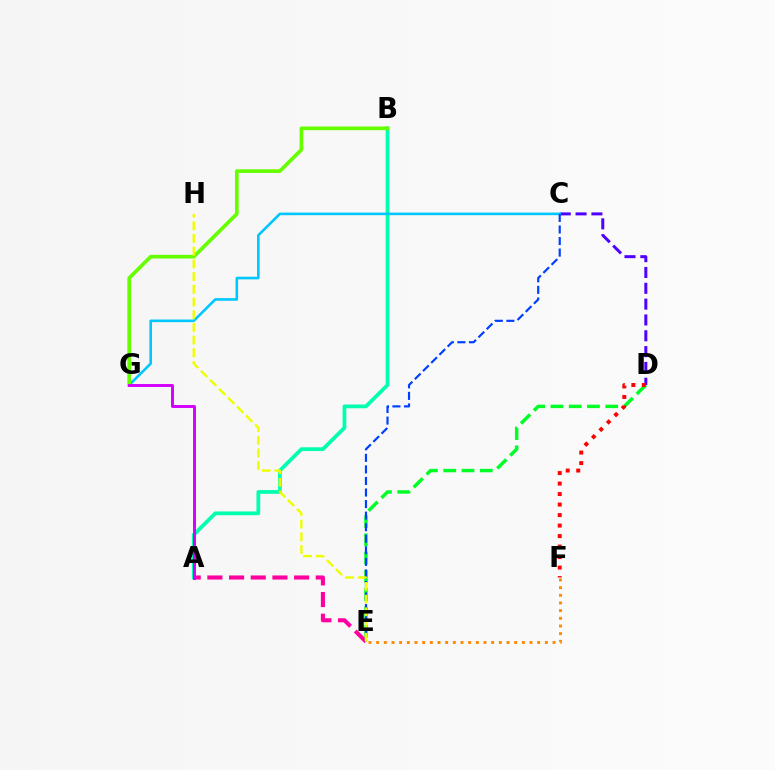{('E', 'F'): [{'color': '#ff8800', 'line_style': 'dotted', 'thickness': 2.08}], ('C', 'D'): [{'color': '#4f00ff', 'line_style': 'dashed', 'thickness': 2.15}], ('A', 'B'): [{'color': '#00ffaf', 'line_style': 'solid', 'thickness': 2.7}], ('C', 'G'): [{'color': '#00c7ff', 'line_style': 'solid', 'thickness': 1.88}], ('D', 'E'): [{'color': '#00ff27', 'line_style': 'dashed', 'thickness': 2.48}], ('A', 'E'): [{'color': '#ff00a0', 'line_style': 'dashed', 'thickness': 2.94}], ('B', 'G'): [{'color': '#66ff00', 'line_style': 'solid', 'thickness': 2.64}], ('C', 'E'): [{'color': '#003fff', 'line_style': 'dashed', 'thickness': 1.57}], ('A', 'G'): [{'color': '#d600ff', 'line_style': 'solid', 'thickness': 2.11}], ('D', 'F'): [{'color': '#ff0000', 'line_style': 'dotted', 'thickness': 2.85}], ('E', 'H'): [{'color': '#eeff00', 'line_style': 'dashed', 'thickness': 1.73}]}